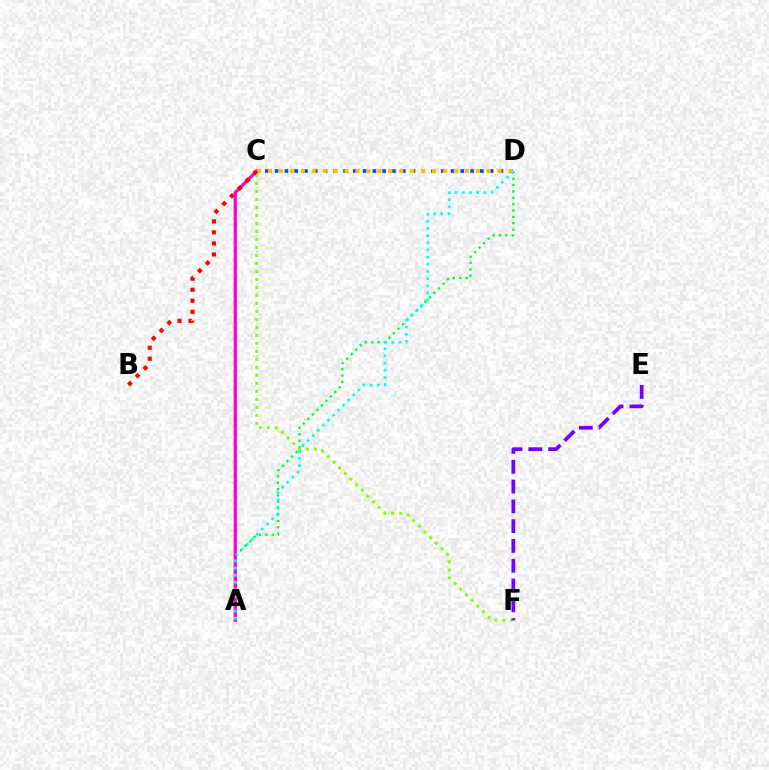{('A', 'D'): [{'color': '#00ff39', 'line_style': 'dotted', 'thickness': 1.73}, {'color': '#00fff6', 'line_style': 'dotted', 'thickness': 1.95}], ('C', 'D'): [{'color': '#004bff', 'line_style': 'dotted', 'thickness': 2.65}, {'color': '#ffbd00', 'line_style': 'dotted', 'thickness': 2.97}], ('A', 'C'): [{'color': '#ff00cf', 'line_style': 'solid', 'thickness': 2.33}], ('C', 'F'): [{'color': '#84ff00', 'line_style': 'dotted', 'thickness': 2.17}], ('E', 'F'): [{'color': '#7200ff', 'line_style': 'dashed', 'thickness': 2.69}], ('B', 'C'): [{'color': '#ff0000', 'line_style': 'dotted', 'thickness': 3.0}]}